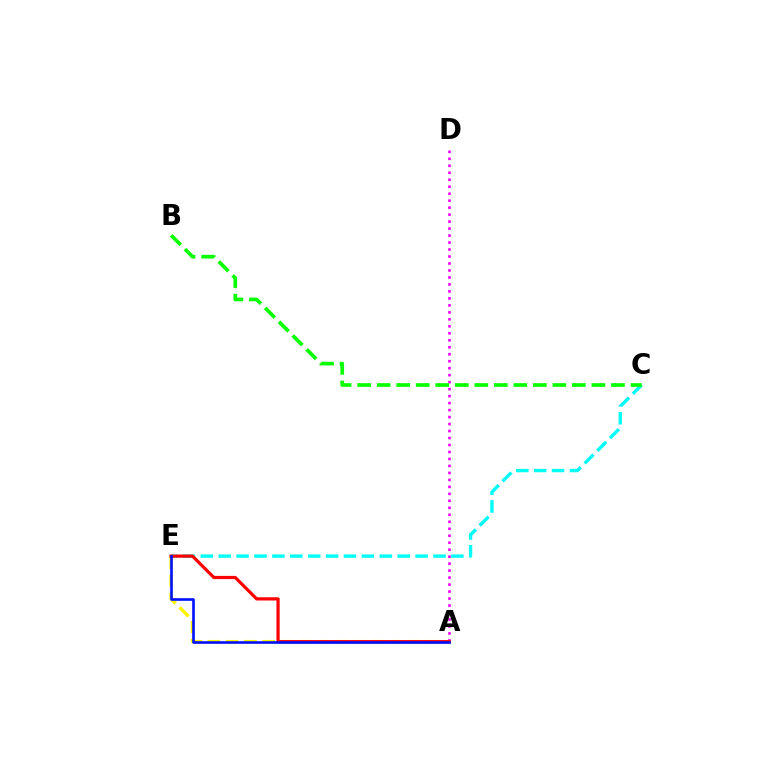{('A', 'E'): [{'color': '#fcf500', 'line_style': 'dashed', 'thickness': 2.48}, {'color': '#ff0000', 'line_style': 'solid', 'thickness': 2.32}, {'color': '#0010ff', 'line_style': 'solid', 'thickness': 1.89}], ('C', 'E'): [{'color': '#00fff6', 'line_style': 'dashed', 'thickness': 2.43}], ('A', 'D'): [{'color': '#ee00ff', 'line_style': 'dotted', 'thickness': 1.9}], ('B', 'C'): [{'color': '#08ff00', 'line_style': 'dashed', 'thickness': 2.65}]}